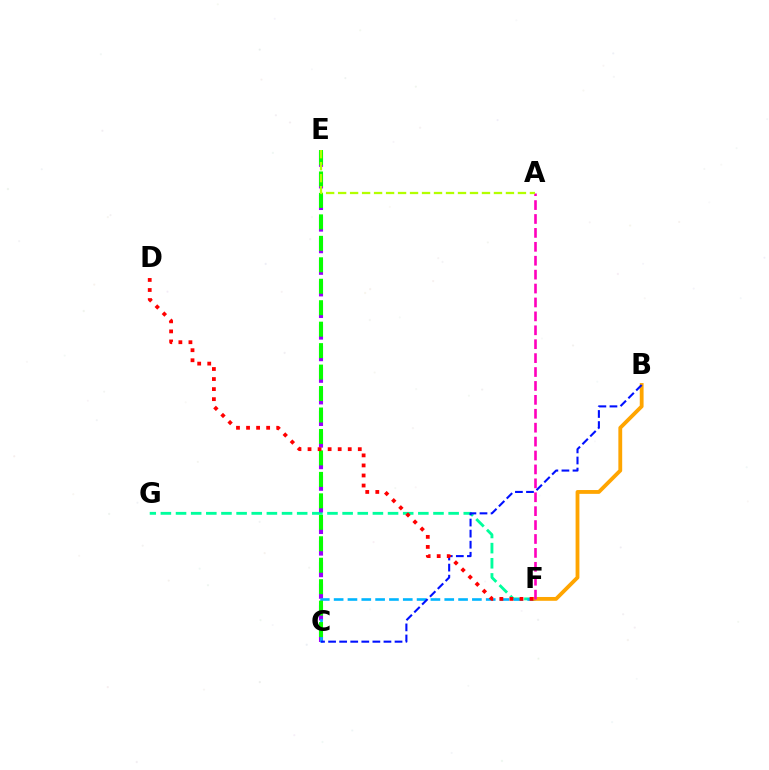{('F', 'G'): [{'color': '#00ff9d', 'line_style': 'dashed', 'thickness': 2.06}], ('C', 'E'): [{'color': '#9b00ff', 'line_style': 'dashed', 'thickness': 2.93}, {'color': '#08ff00', 'line_style': 'dashed', 'thickness': 2.92}], ('C', 'F'): [{'color': '#00b5ff', 'line_style': 'dashed', 'thickness': 1.88}], ('B', 'F'): [{'color': '#ffa500', 'line_style': 'solid', 'thickness': 2.75}], ('B', 'C'): [{'color': '#0010ff', 'line_style': 'dashed', 'thickness': 1.5}], ('D', 'F'): [{'color': '#ff0000', 'line_style': 'dotted', 'thickness': 2.73}], ('A', 'F'): [{'color': '#ff00bd', 'line_style': 'dashed', 'thickness': 1.89}], ('A', 'E'): [{'color': '#b3ff00', 'line_style': 'dashed', 'thickness': 1.63}]}